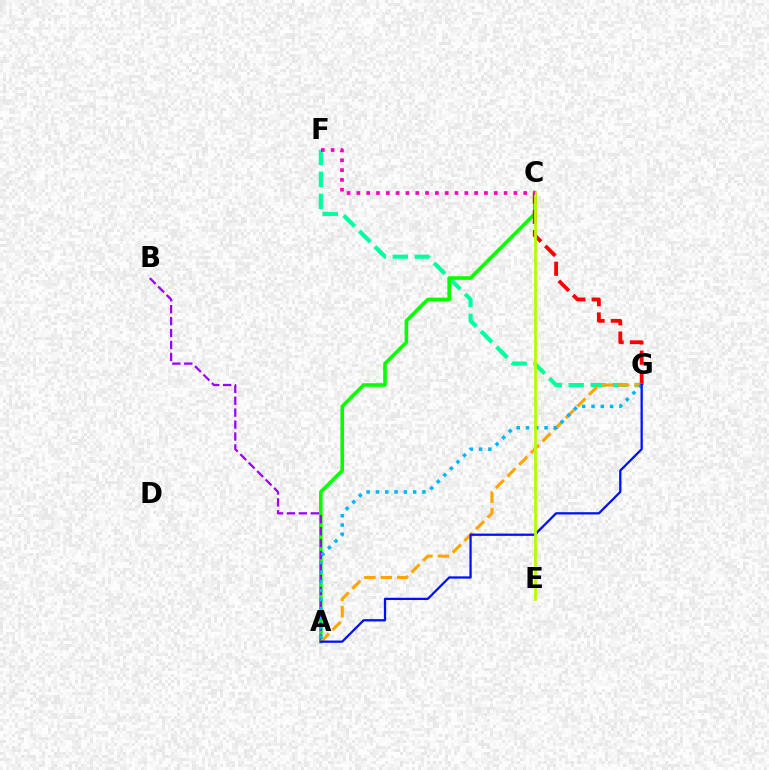{('F', 'G'): [{'color': '#00ff9d', 'line_style': 'dashed', 'thickness': 2.98}], ('A', 'C'): [{'color': '#08ff00', 'line_style': 'solid', 'thickness': 2.59}], ('C', 'G'): [{'color': '#ff0000', 'line_style': 'dashed', 'thickness': 2.75}], ('A', 'B'): [{'color': '#9b00ff', 'line_style': 'dashed', 'thickness': 1.62}], ('A', 'G'): [{'color': '#ffa500', 'line_style': 'dashed', 'thickness': 2.24}, {'color': '#00b5ff', 'line_style': 'dotted', 'thickness': 2.53}, {'color': '#0010ff', 'line_style': 'solid', 'thickness': 1.63}], ('C', 'E'): [{'color': '#b3ff00', 'line_style': 'solid', 'thickness': 1.98}], ('C', 'F'): [{'color': '#ff00bd', 'line_style': 'dotted', 'thickness': 2.67}]}